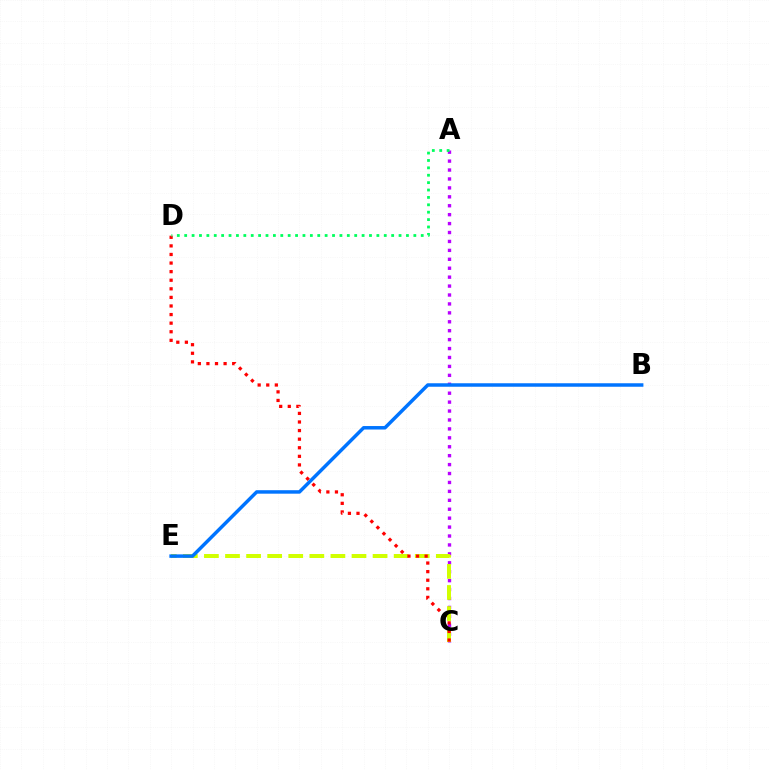{('A', 'C'): [{'color': '#b900ff', 'line_style': 'dotted', 'thickness': 2.43}], ('C', 'E'): [{'color': '#d1ff00', 'line_style': 'dashed', 'thickness': 2.86}], ('C', 'D'): [{'color': '#ff0000', 'line_style': 'dotted', 'thickness': 2.33}], ('B', 'E'): [{'color': '#0074ff', 'line_style': 'solid', 'thickness': 2.51}], ('A', 'D'): [{'color': '#00ff5c', 'line_style': 'dotted', 'thickness': 2.01}]}